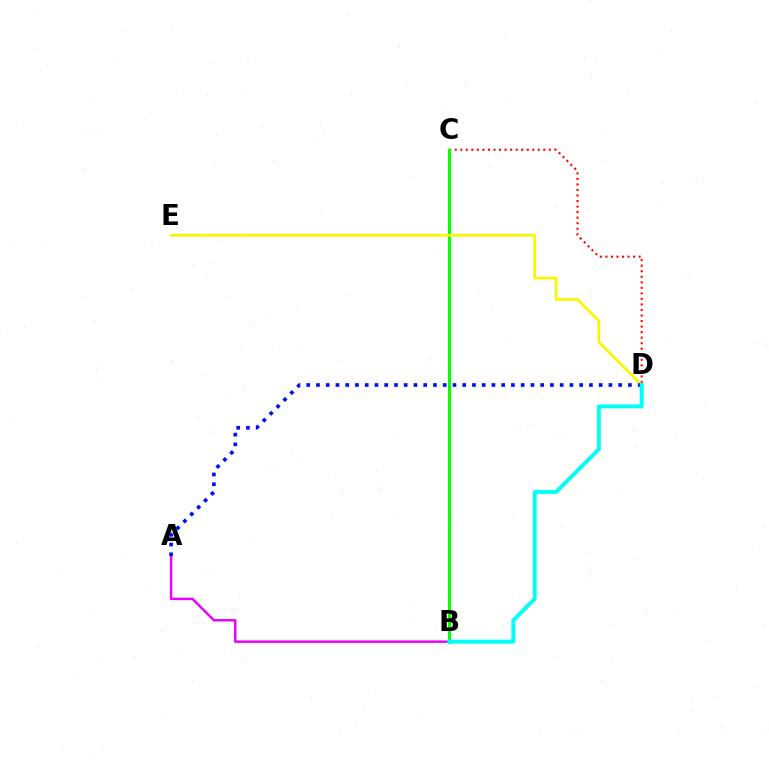{('C', 'D'): [{'color': '#ff0000', 'line_style': 'dotted', 'thickness': 1.5}], ('B', 'C'): [{'color': '#08ff00', 'line_style': 'solid', 'thickness': 2.19}], ('A', 'B'): [{'color': '#ee00ff', 'line_style': 'solid', 'thickness': 1.77}], ('D', 'E'): [{'color': '#fcf500', 'line_style': 'solid', 'thickness': 1.95}], ('A', 'D'): [{'color': '#0010ff', 'line_style': 'dotted', 'thickness': 2.65}], ('B', 'D'): [{'color': '#00fff6', 'line_style': 'solid', 'thickness': 2.81}]}